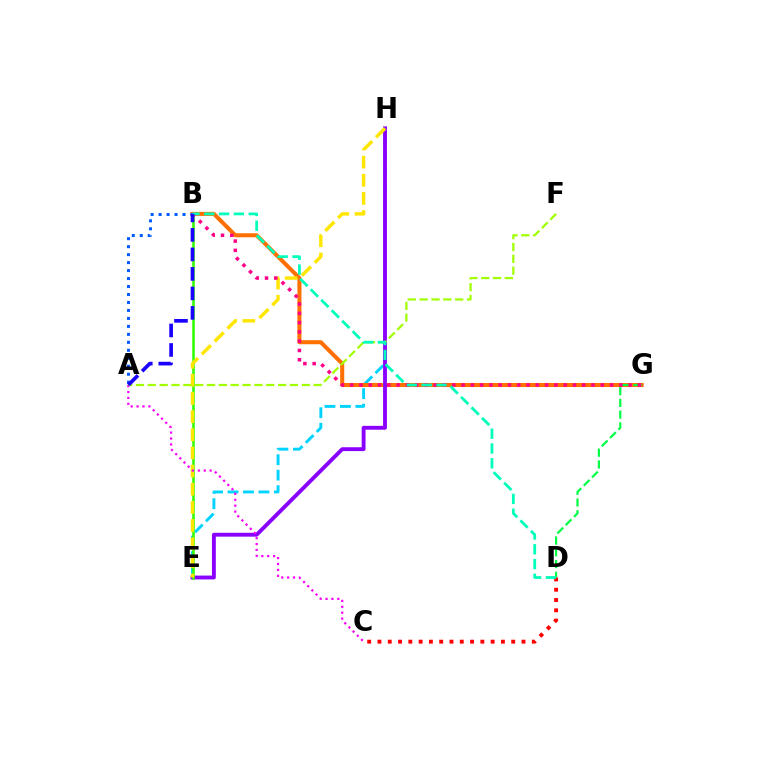{('E', 'H'): [{'color': '#00d3ff', 'line_style': 'dashed', 'thickness': 2.1}, {'color': '#8a00ff', 'line_style': 'solid', 'thickness': 2.78}, {'color': '#ffe600', 'line_style': 'dashed', 'thickness': 2.47}], ('B', 'G'): [{'color': '#ff7000', 'line_style': 'solid', 'thickness': 2.92}, {'color': '#ff0088', 'line_style': 'dotted', 'thickness': 2.52}], ('B', 'E'): [{'color': '#31ff00', 'line_style': 'solid', 'thickness': 1.84}], ('D', 'G'): [{'color': '#00ff45', 'line_style': 'dashed', 'thickness': 1.59}], ('A', 'B'): [{'color': '#005dff', 'line_style': 'dotted', 'thickness': 2.17}, {'color': '#1900ff', 'line_style': 'dashed', 'thickness': 2.65}], ('C', 'D'): [{'color': '#ff0000', 'line_style': 'dotted', 'thickness': 2.8}], ('A', 'C'): [{'color': '#fa00f9', 'line_style': 'dotted', 'thickness': 1.6}], ('A', 'F'): [{'color': '#a2ff00', 'line_style': 'dashed', 'thickness': 1.61}], ('B', 'D'): [{'color': '#00ffbb', 'line_style': 'dashed', 'thickness': 2.01}]}